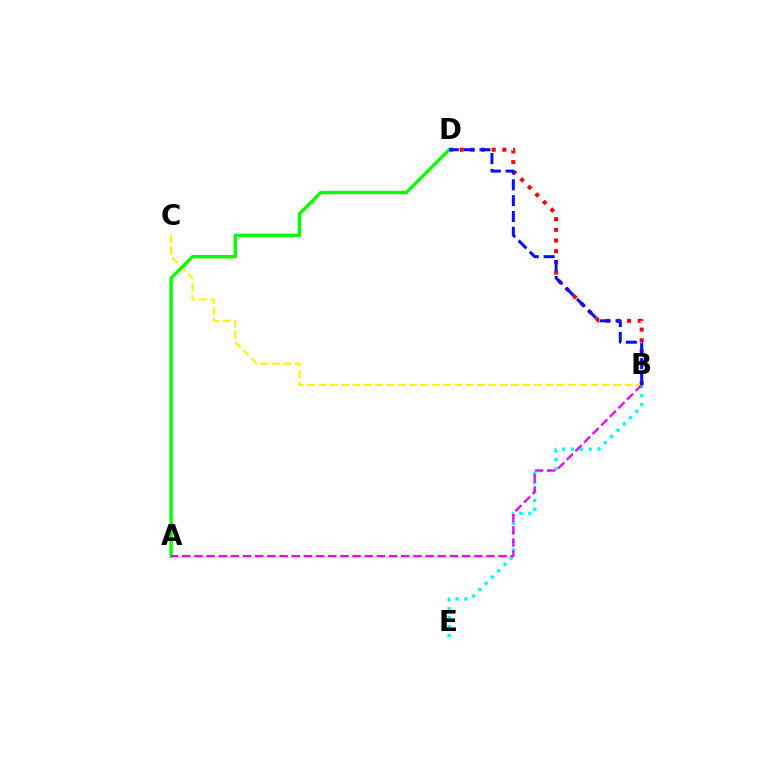{('B', 'D'): [{'color': '#ff0000', 'line_style': 'dotted', 'thickness': 2.9}, {'color': '#0010ff', 'line_style': 'dashed', 'thickness': 2.15}], ('B', 'C'): [{'color': '#fcf500', 'line_style': 'dashed', 'thickness': 1.54}], ('B', 'E'): [{'color': '#00fff6', 'line_style': 'dotted', 'thickness': 2.42}], ('A', 'D'): [{'color': '#08ff00', 'line_style': 'solid', 'thickness': 2.42}], ('A', 'B'): [{'color': '#ee00ff', 'line_style': 'dashed', 'thickness': 1.65}]}